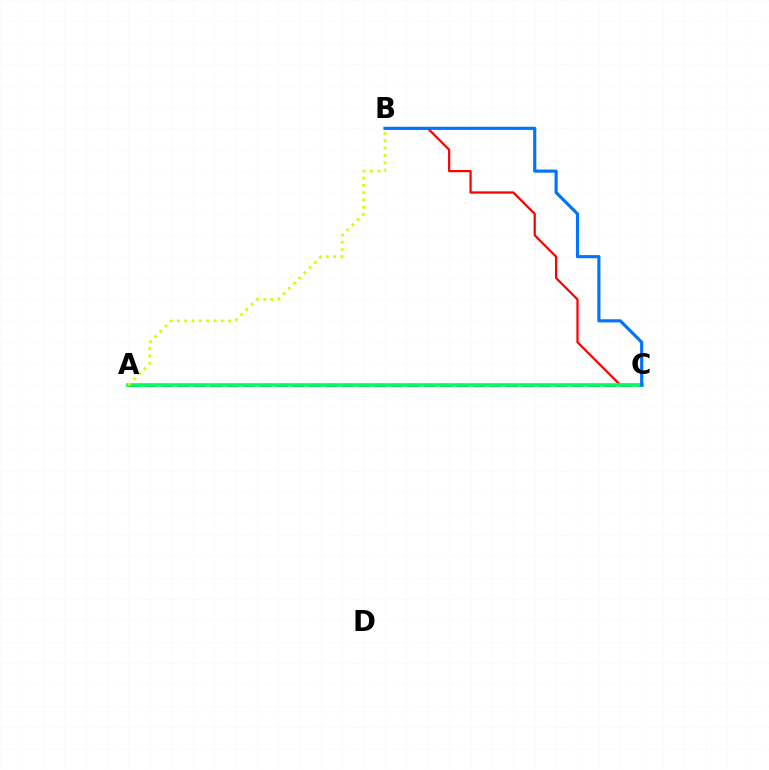{('A', 'C'): [{'color': '#b900ff', 'line_style': 'dashed', 'thickness': 2.23}, {'color': '#00ff5c', 'line_style': 'solid', 'thickness': 2.64}], ('B', 'C'): [{'color': '#ff0000', 'line_style': 'solid', 'thickness': 1.62}, {'color': '#0074ff', 'line_style': 'solid', 'thickness': 2.26}], ('A', 'B'): [{'color': '#d1ff00', 'line_style': 'dotted', 'thickness': 1.99}]}